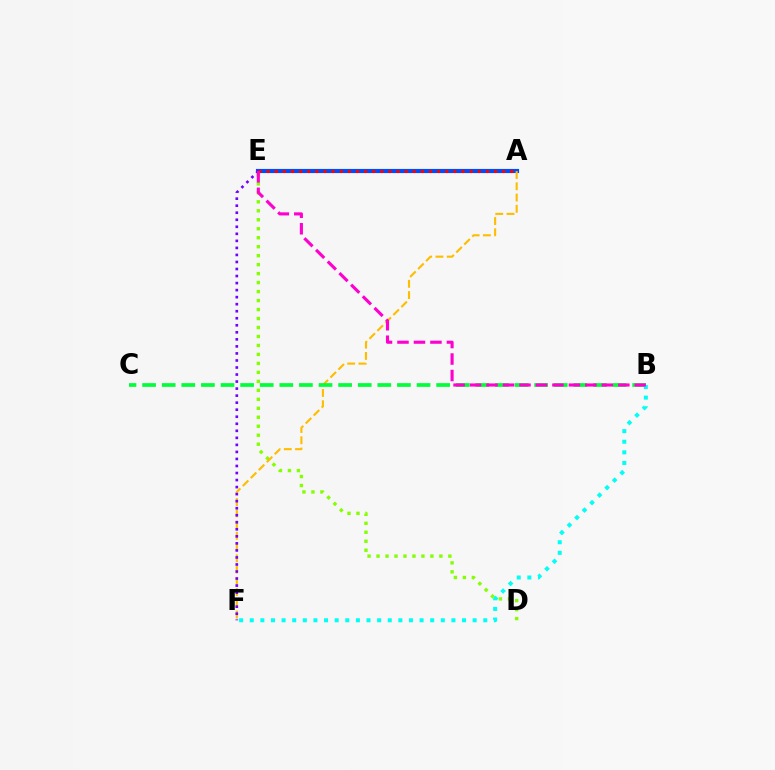{('D', 'E'): [{'color': '#84ff00', 'line_style': 'dotted', 'thickness': 2.44}], ('A', 'E'): [{'color': '#004bff', 'line_style': 'solid', 'thickness': 2.98}, {'color': '#ff0000', 'line_style': 'dotted', 'thickness': 2.21}], ('A', 'F'): [{'color': '#ffbd00', 'line_style': 'dashed', 'thickness': 1.53}], ('E', 'F'): [{'color': '#7200ff', 'line_style': 'dotted', 'thickness': 1.91}], ('B', 'C'): [{'color': '#00ff39', 'line_style': 'dashed', 'thickness': 2.66}], ('B', 'F'): [{'color': '#00fff6', 'line_style': 'dotted', 'thickness': 2.88}], ('B', 'E'): [{'color': '#ff00cf', 'line_style': 'dashed', 'thickness': 2.24}]}